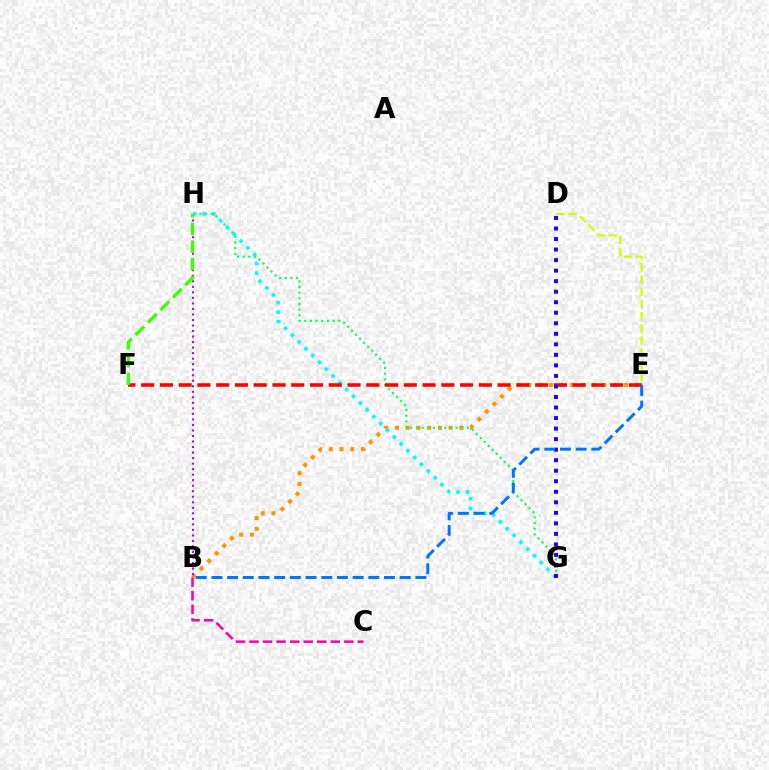{('B', 'E'): [{'color': '#ff9400', 'line_style': 'dotted', 'thickness': 2.91}, {'color': '#0074ff', 'line_style': 'dashed', 'thickness': 2.13}], ('G', 'H'): [{'color': '#00ff5c', 'line_style': 'dotted', 'thickness': 1.54}, {'color': '#00fff6', 'line_style': 'dotted', 'thickness': 2.61}], ('E', 'F'): [{'color': '#ff0000', 'line_style': 'dashed', 'thickness': 2.55}], ('D', 'G'): [{'color': '#2500ff', 'line_style': 'dotted', 'thickness': 2.86}], ('B', 'H'): [{'color': '#b900ff', 'line_style': 'dotted', 'thickness': 1.5}], ('B', 'C'): [{'color': '#ff00ac', 'line_style': 'dashed', 'thickness': 1.84}], ('D', 'E'): [{'color': '#d1ff00', 'line_style': 'dashed', 'thickness': 1.66}], ('F', 'H'): [{'color': '#3dff00', 'line_style': 'dashed', 'thickness': 2.4}]}